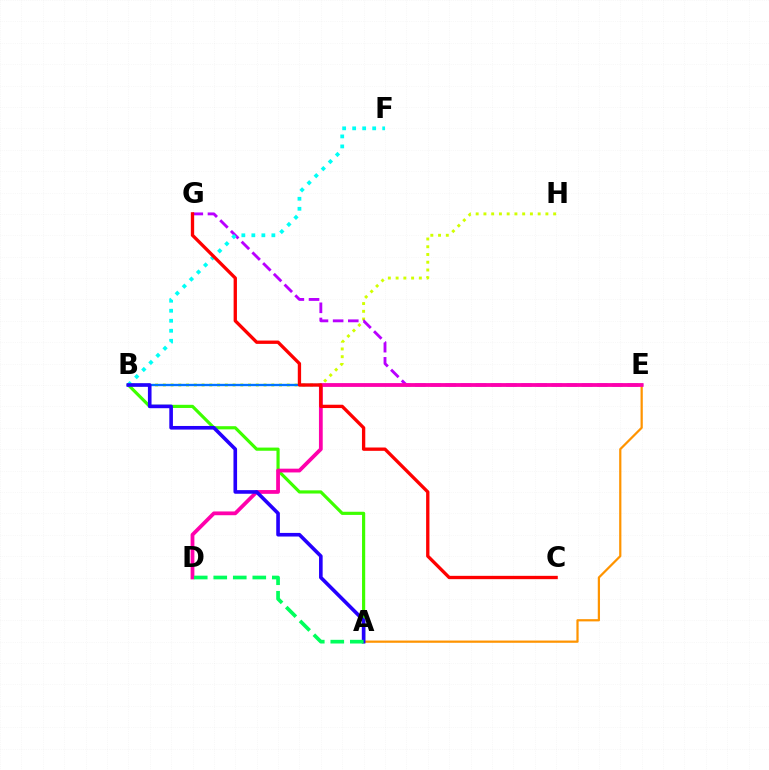{('A', 'B'): [{'color': '#3dff00', 'line_style': 'solid', 'thickness': 2.28}, {'color': '#2500ff', 'line_style': 'solid', 'thickness': 2.61}], ('B', 'H'): [{'color': '#d1ff00', 'line_style': 'dotted', 'thickness': 2.1}], ('B', 'E'): [{'color': '#0074ff', 'line_style': 'solid', 'thickness': 1.68}], ('E', 'G'): [{'color': '#b900ff', 'line_style': 'dashed', 'thickness': 2.06}], ('A', 'E'): [{'color': '#ff9400', 'line_style': 'solid', 'thickness': 1.6}], ('D', 'E'): [{'color': '#ff00ac', 'line_style': 'solid', 'thickness': 2.72}], ('B', 'F'): [{'color': '#00fff6', 'line_style': 'dotted', 'thickness': 2.72}], ('C', 'G'): [{'color': '#ff0000', 'line_style': 'solid', 'thickness': 2.39}], ('A', 'D'): [{'color': '#00ff5c', 'line_style': 'dashed', 'thickness': 2.65}]}